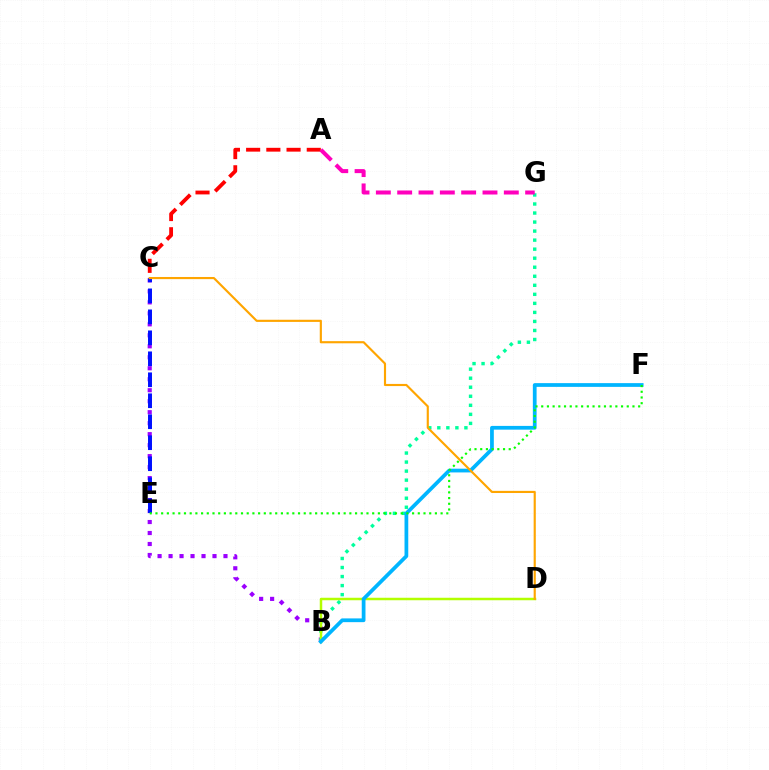{('B', 'C'): [{'color': '#9b00ff', 'line_style': 'dotted', 'thickness': 2.98}], ('B', 'G'): [{'color': '#00ff9d', 'line_style': 'dotted', 'thickness': 2.45}], ('B', 'D'): [{'color': '#b3ff00', 'line_style': 'solid', 'thickness': 1.79}], ('C', 'E'): [{'color': '#0010ff', 'line_style': 'dashed', 'thickness': 2.85}], ('A', 'C'): [{'color': '#ff0000', 'line_style': 'dashed', 'thickness': 2.75}], ('B', 'F'): [{'color': '#00b5ff', 'line_style': 'solid', 'thickness': 2.7}], ('C', 'D'): [{'color': '#ffa500', 'line_style': 'solid', 'thickness': 1.55}], ('A', 'G'): [{'color': '#ff00bd', 'line_style': 'dashed', 'thickness': 2.9}], ('E', 'F'): [{'color': '#08ff00', 'line_style': 'dotted', 'thickness': 1.55}]}